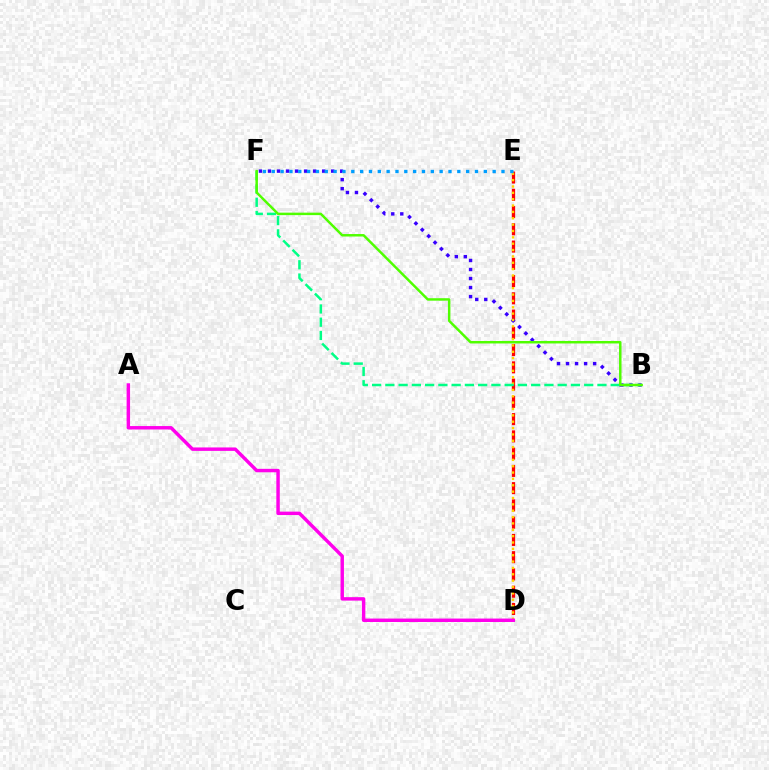{('D', 'E'): [{'color': '#ff0000', 'line_style': 'dashed', 'thickness': 2.34}, {'color': '#ffd500', 'line_style': 'dotted', 'thickness': 1.73}], ('B', 'F'): [{'color': '#3700ff', 'line_style': 'dotted', 'thickness': 2.45}, {'color': '#00ff86', 'line_style': 'dashed', 'thickness': 1.8}, {'color': '#4fff00', 'line_style': 'solid', 'thickness': 1.78}], ('E', 'F'): [{'color': '#009eff', 'line_style': 'dotted', 'thickness': 2.4}], ('A', 'D'): [{'color': '#ff00ed', 'line_style': 'solid', 'thickness': 2.48}]}